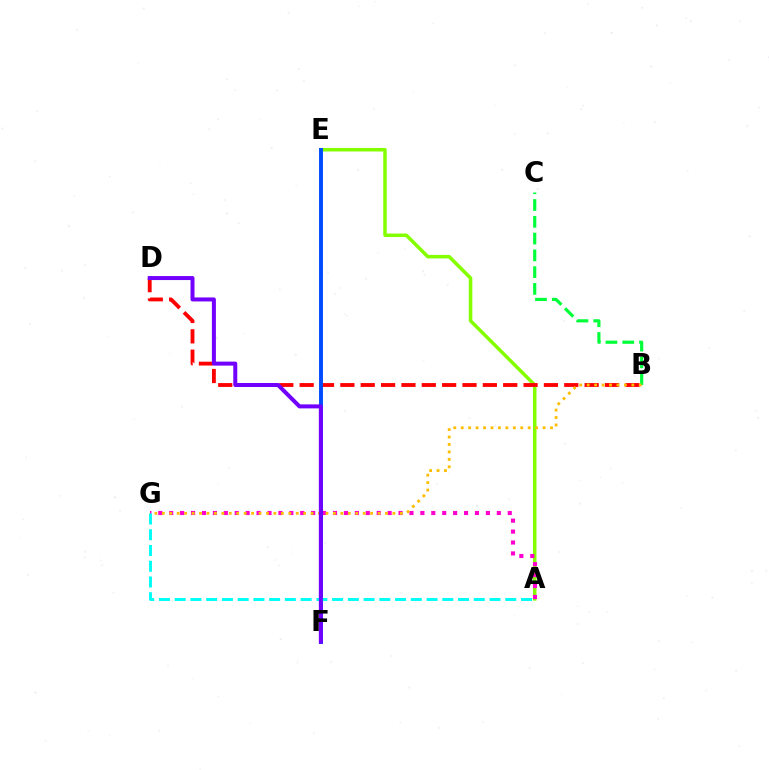{('A', 'E'): [{'color': '#84ff00', 'line_style': 'solid', 'thickness': 2.53}], ('B', 'D'): [{'color': '#ff0000', 'line_style': 'dashed', 'thickness': 2.77}], ('A', 'G'): [{'color': '#ff00cf', 'line_style': 'dotted', 'thickness': 2.97}, {'color': '#00fff6', 'line_style': 'dashed', 'thickness': 2.14}], ('E', 'F'): [{'color': '#004bff', 'line_style': 'solid', 'thickness': 2.82}], ('B', 'C'): [{'color': '#00ff39', 'line_style': 'dashed', 'thickness': 2.28}], ('B', 'G'): [{'color': '#ffbd00', 'line_style': 'dotted', 'thickness': 2.02}], ('D', 'F'): [{'color': '#7200ff', 'line_style': 'solid', 'thickness': 2.88}]}